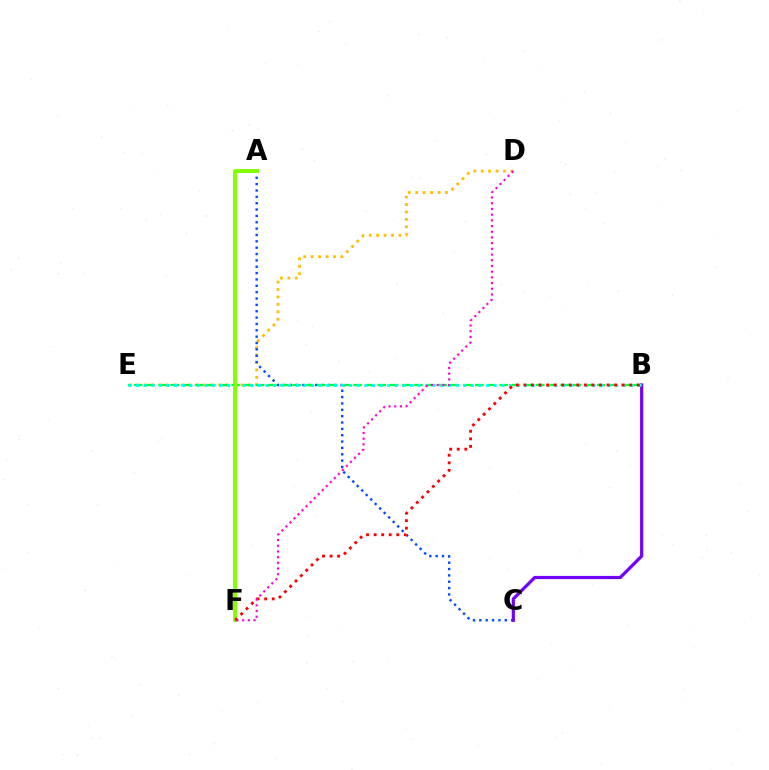{('D', 'E'): [{'color': '#ffbd00', 'line_style': 'dotted', 'thickness': 2.02}], ('A', 'C'): [{'color': '#004bff', 'line_style': 'dotted', 'thickness': 1.73}], ('B', 'C'): [{'color': '#7200ff', 'line_style': 'solid', 'thickness': 2.3}], ('B', 'E'): [{'color': '#00ff39', 'line_style': 'dashed', 'thickness': 1.66}, {'color': '#00fff6', 'line_style': 'dotted', 'thickness': 2.07}], ('A', 'F'): [{'color': '#84ff00', 'line_style': 'solid', 'thickness': 2.85}], ('B', 'F'): [{'color': '#ff0000', 'line_style': 'dotted', 'thickness': 2.05}], ('D', 'F'): [{'color': '#ff00cf', 'line_style': 'dotted', 'thickness': 1.55}]}